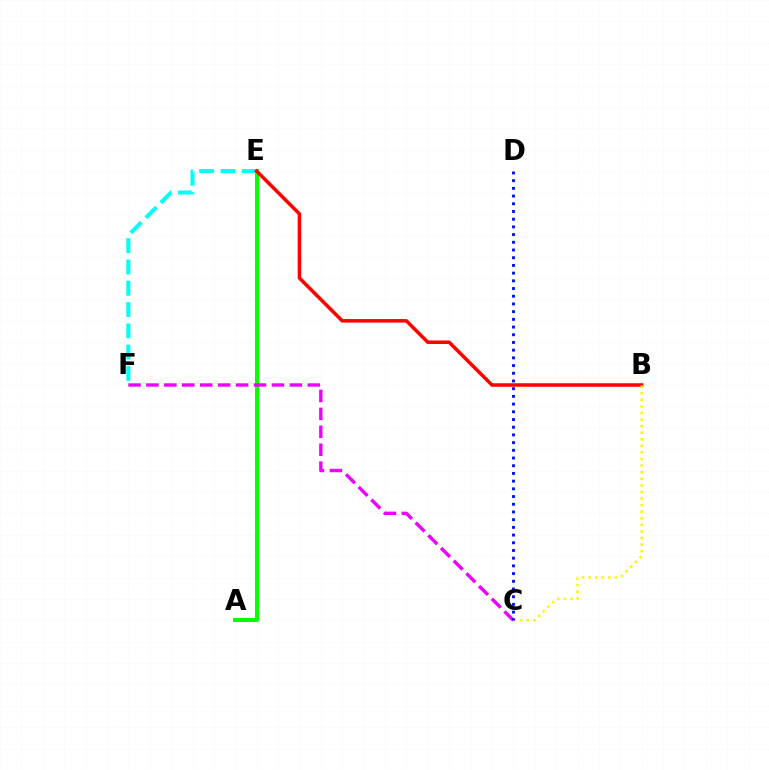{('A', 'E'): [{'color': '#08ff00', 'line_style': 'solid', 'thickness': 2.88}], ('E', 'F'): [{'color': '#00fff6', 'line_style': 'dashed', 'thickness': 2.89}], ('B', 'E'): [{'color': '#ff0000', 'line_style': 'solid', 'thickness': 2.54}], ('C', 'F'): [{'color': '#ee00ff', 'line_style': 'dashed', 'thickness': 2.44}], ('B', 'C'): [{'color': '#fcf500', 'line_style': 'dotted', 'thickness': 1.79}], ('C', 'D'): [{'color': '#0010ff', 'line_style': 'dotted', 'thickness': 2.09}]}